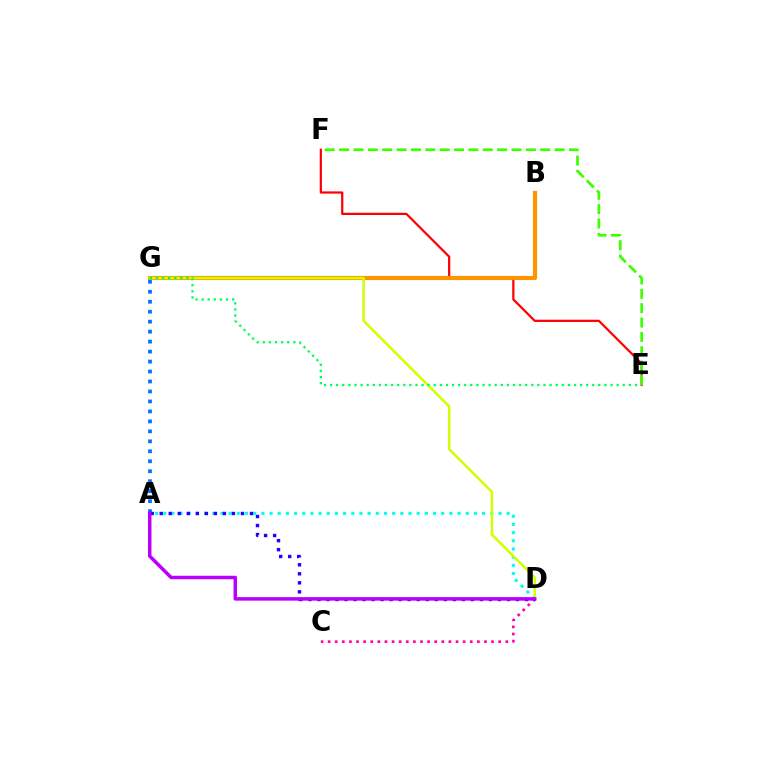{('A', 'D'): [{'color': '#00fff6', 'line_style': 'dotted', 'thickness': 2.22}, {'color': '#2500ff', 'line_style': 'dotted', 'thickness': 2.45}, {'color': '#b900ff', 'line_style': 'solid', 'thickness': 2.52}], ('C', 'D'): [{'color': '#ff00ac', 'line_style': 'dotted', 'thickness': 1.93}], ('E', 'F'): [{'color': '#ff0000', 'line_style': 'solid', 'thickness': 1.6}, {'color': '#3dff00', 'line_style': 'dashed', 'thickness': 1.95}], ('B', 'G'): [{'color': '#ff9400', 'line_style': 'solid', 'thickness': 2.99}], ('A', 'G'): [{'color': '#0074ff', 'line_style': 'dotted', 'thickness': 2.71}], ('D', 'G'): [{'color': '#d1ff00', 'line_style': 'solid', 'thickness': 1.78}], ('E', 'G'): [{'color': '#00ff5c', 'line_style': 'dotted', 'thickness': 1.66}]}